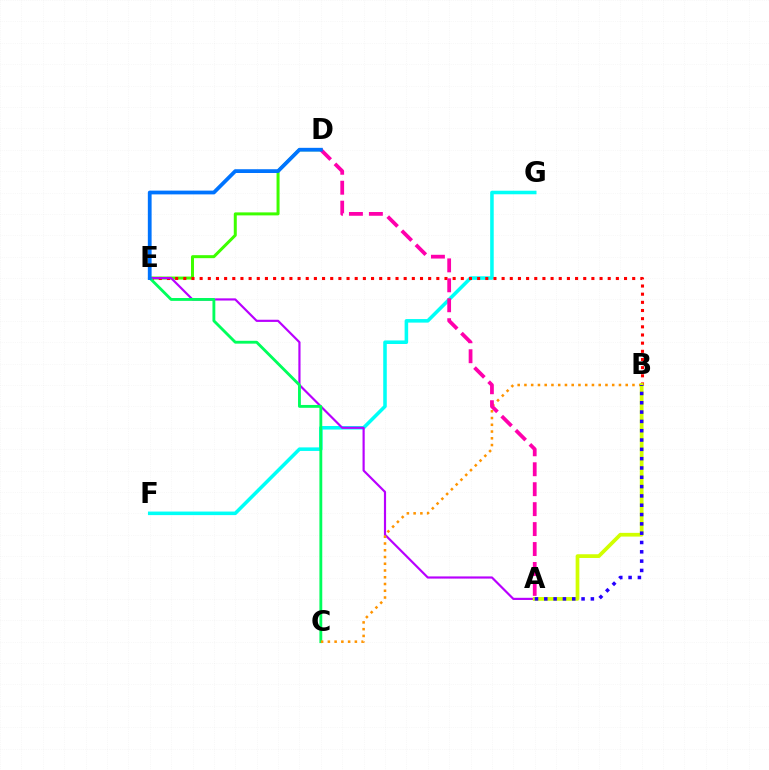{('D', 'E'): [{'color': '#3dff00', 'line_style': 'solid', 'thickness': 2.16}, {'color': '#0074ff', 'line_style': 'solid', 'thickness': 2.72}], ('F', 'G'): [{'color': '#00fff6', 'line_style': 'solid', 'thickness': 2.55}], ('B', 'E'): [{'color': '#ff0000', 'line_style': 'dotted', 'thickness': 2.22}], ('A', 'E'): [{'color': '#b900ff', 'line_style': 'solid', 'thickness': 1.57}], ('C', 'E'): [{'color': '#00ff5c', 'line_style': 'solid', 'thickness': 2.05}], ('B', 'C'): [{'color': '#ff9400', 'line_style': 'dotted', 'thickness': 1.83}], ('A', 'B'): [{'color': '#d1ff00', 'line_style': 'solid', 'thickness': 2.68}, {'color': '#2500ff', 'line_style': 'dotted', 'thickness': 2.53}], ('A', 'D'): [{'color': '#ff00ac', 'line_style': 'dashed', 'thickness': 2.71}]}